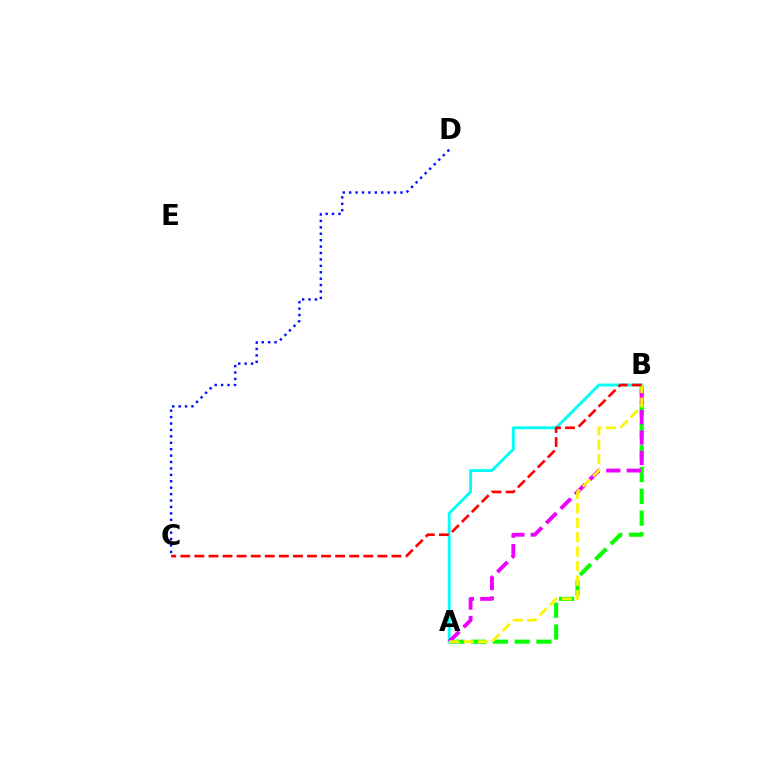{('C', 'D'): [{'color': '#0010ff', 'line_style': 'dotted', 'thickness': 1.74}], ('A', 'B'): [{'color': '#00fff6', 'line_style': 'solid', 'thickness': 2.07}, {'color': '#08ff00', 'line_style': 'dashed', 'thickness': 2.96}, {'color': '#ee00ff', 'line_style': 'dashed', 'thickness': 2.77}, {'color': '#fcf500', 'line_style': 'dashed', 'thickness': 1.97}], ('B', 'C'): [{'color': '#ff0000', 'line_style': 'dashed', 'thickness': 1.91}]}